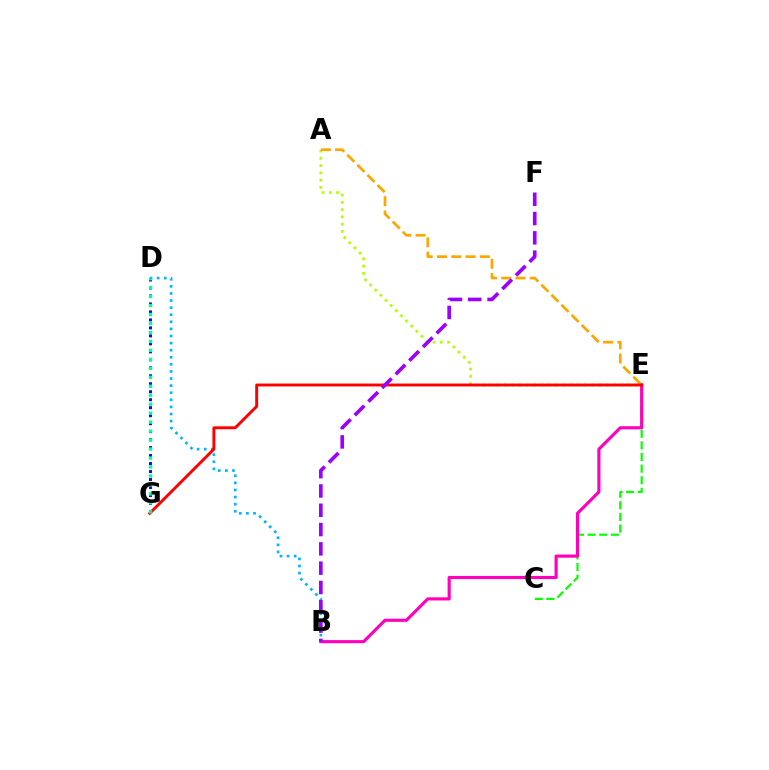{('C', 'E'): [{'color': '#08ff00', 'line_style': 'dashed', 'thickness': 1.58}], ('A', 'E'): [{'color': '#b3ff00', 'line_style': 'dotted', 'thickness': 1.97}, {'color': '#ffa500', 'line_style': 'dashed', 'thickness': 1.94}], ('B', 'E'): [{'color': '#ff00bd', 'line_style': 'solid', 'thickness': 2.25}], ('D', 'G'): [{'color': '#0010ff', 'line_style': 'dotted', 'thickness': 2.17}, {'color': '#00ff9d', 'line_style': 'dotted', 'thickness': 2.44}], ('B', 'D'): [{'color': '#00b5ff', 'line_style': 'dotted', 'thickness': 1.93}], ('E', 'G'): [{'color': '#ff0000', 'line_style': 'solid', 'thickness': 2.1}], ('B', 'F'): [{'color': '#9b00ff', 'line_style': 'dashed', 'thickness': 2.62}]}